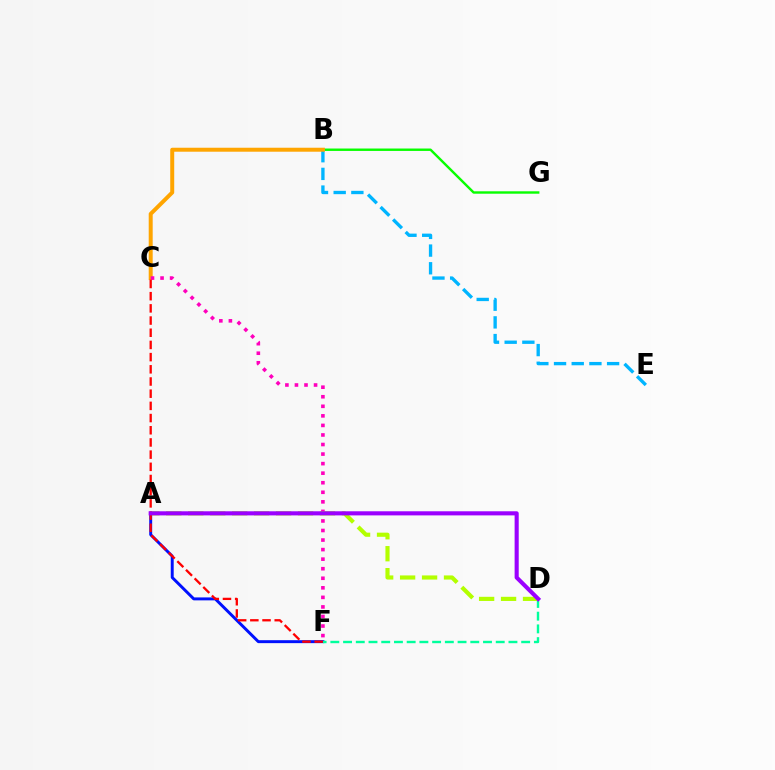{('B', 'G'): [{'color': '#08ff00', 'line_style': 'solid', 'thickness': 1.74}], ('B', 'E'): [{'color': '#00b5ff', 'line_style': 'dashed', 'thickness': 2.4}], ('A', 'F'): [{'color': '#0010ff', 'line_style': 'solid', 'thickness': 2.12}], ('B', 'C'): [{'color': '#ffa500', 'line_style': 'solid', 'thickness': 2.86}], ('D', 'F'): [{'color': '#00ff9d', 'line_style': 'dashed', 'thickness': 1.73}], ('C', 'F'): [{'color': '#ff00bd', 'line_style': 'dotted', 'thickness': 2.6}, {'color': '#ff0000', 'line_style': 'dashed', 'thickness': 1.66}], ('A', 'D'): [{'color': '#b3ff00', 'line_style': 'dashed', 'thickness': 2.98}, {'color': '#9b00ff', 'line_style': 'solid', 'thickness': 2.96}]}